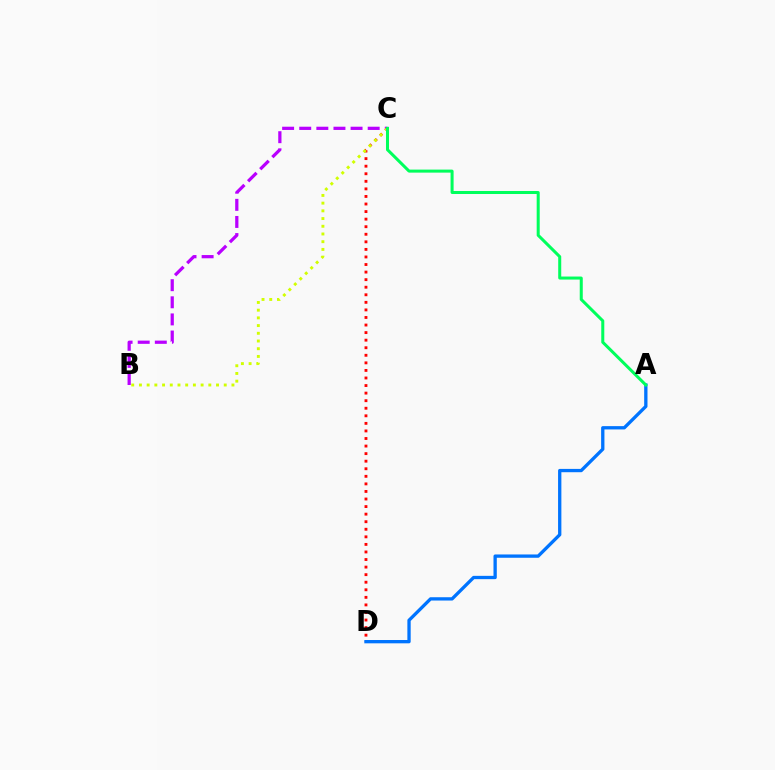{('B', 'C'): [{'color': '#b900ff', 'line_style': 'dashed', 'thickness': 2.32}, {'color': '#d1ff00', 'line_style': 'dotted', 'thickness': 2.09}], ('C', 'D'): [{'color': '#ff0000', 'line_style': 'dotted', 'thickness': 2.06}], ('A', 'D'): [{'color': '#0074ff', 'line_style': 'solid', 'thickness': 2.38}], ('A', 'C'): [{'color': '#00ff5c', 'line_style': 'solid', 'thickness': 2.18}]}